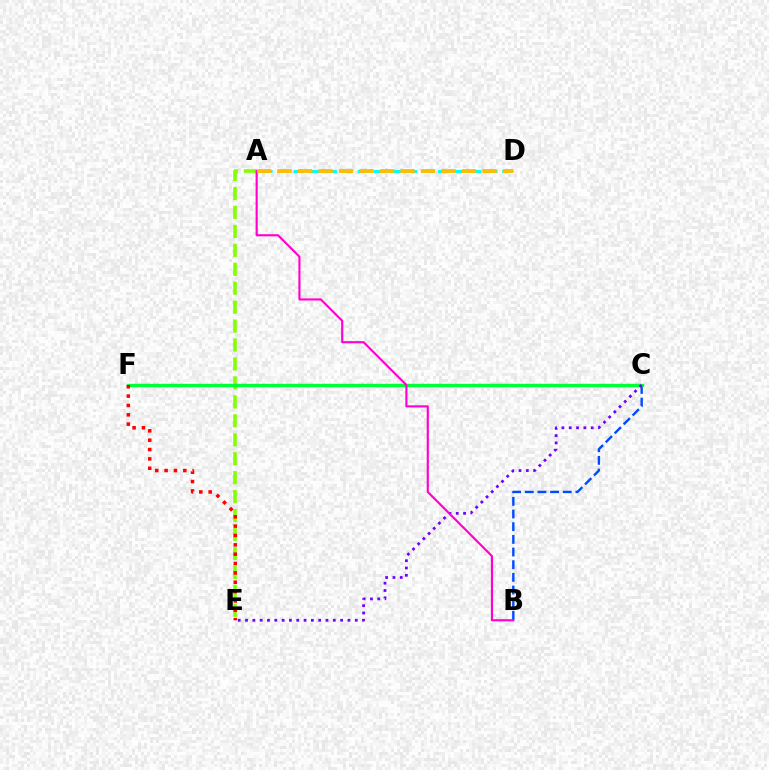{('B', 'C'): [{'color': '#004bff', 'line_style': 'dashed', 'thickness': 1.72}], ('A', 'E'): [{'color': '#84ff00', 'line_style': 'dashed', 'thickness': 2.57}], ('C', 'F'): [{'color': '#00ff39', 'line_style': 'solid', 'thickness': 2.47}], ('C', 'E'): [{'color': '#7200ff', 'line_style': 'dotted', 'thickness': 1.99}], ('E', 'F'): [{'color': '#ff0000', 'line_style': 'dotted', 'thickness': 2.54}], ('A', 'D'): [{'color': '#00fff6', 'line_style': 'dashed', 'thickness': 2.18}, {'color': '#ffbd00', 'line_style': 'dashed', 'thickness': 2.78}], ('A', 'B'): [{'color': '#ff00cf', 'line_style': 'solid', 'thickness': 1.54}]}